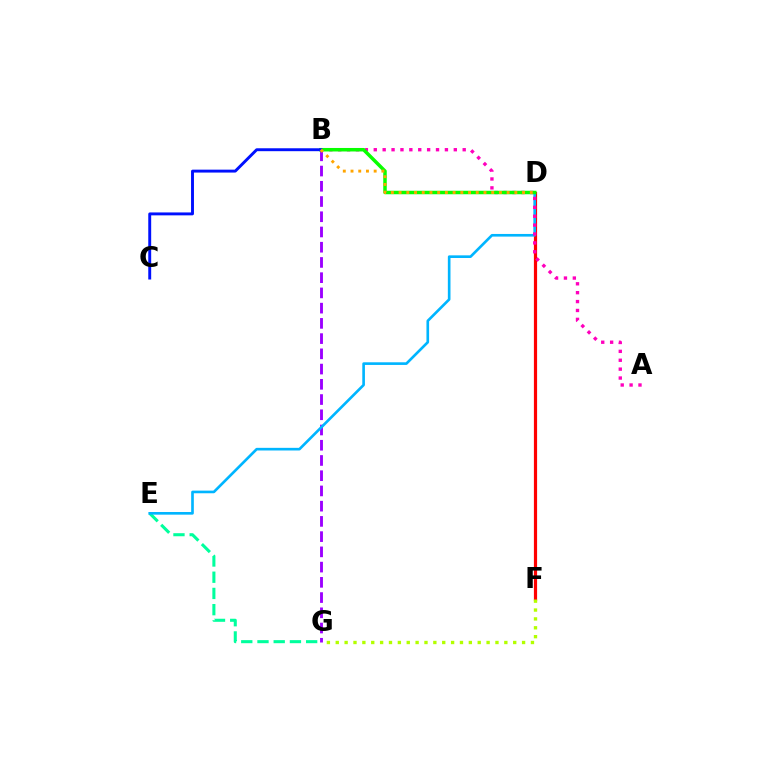{('D', 'F'): [{'color': '#ff0000', 'line_style': 'solid', 'thickness': 2.3}], ('E', 'G'): [{'color': '#00ff9d', 'line_style': 'dashed', 'thickness': 2.2}], ('B', 'G'): [{'color': '#9b00ff', 'line_style': 'dashed', 'thickness': 2.07}], ('D', 'E'): [{'color': '#00b5ff', 'line_style': 'solid', 'thickness': 1.9}], ('A', 'B'): [{'color': '#ff00bd', 'line_style': 'dotted', 'thickness': 2.42}], ('B', 'D'): [{'color': '#08ff00', 'line_style': 'solid', 'thickness': 2.52}, {'color': '#ffa500', 'line_style': 'dotted', 'thickness': 2.1}], ('F', 'G'): [{'color': '#b3ff00', 'line_style': 'dotted', 'thickness': 2.41}], ('B', 'C'): [{'color': '#0010ff', 'line_style': 'solid', 'thickness': 2.1}]}